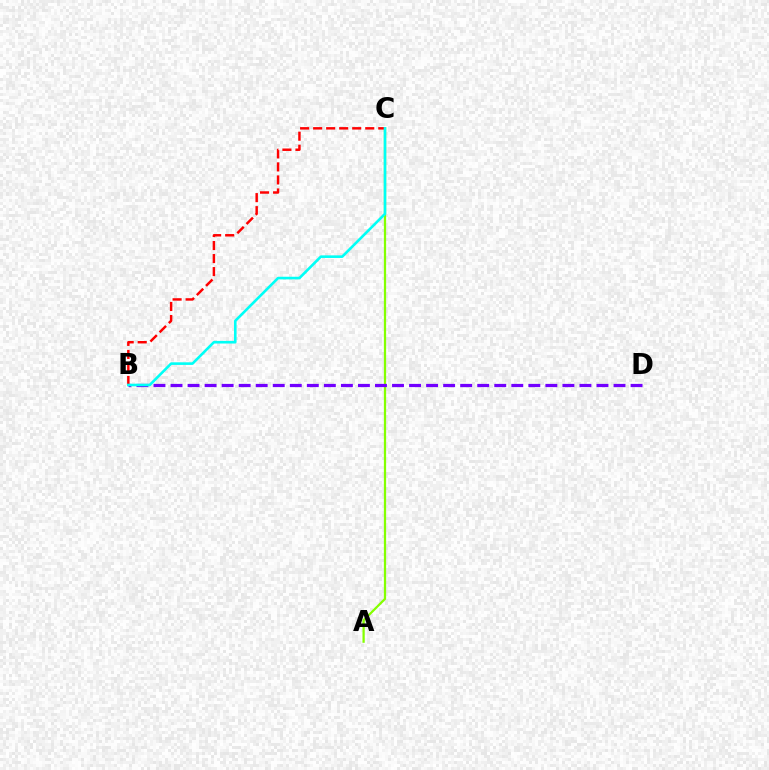{('A', 'C'): [{'color': '#84ff00', 'line_style': 'solid', 'thickness': 1.62}], ('B', 'C'): [{'color': '#ff0000', 'line_style': 'dashed', 'thickness': 1.77}, {'color': '#00fff6', 'line_style': 'solid', 'thickness': 1.88}], ('B', 'D'): [{'color': '#7200ff', 'line_style': 'dashed', 'thickness': 2.31}]}